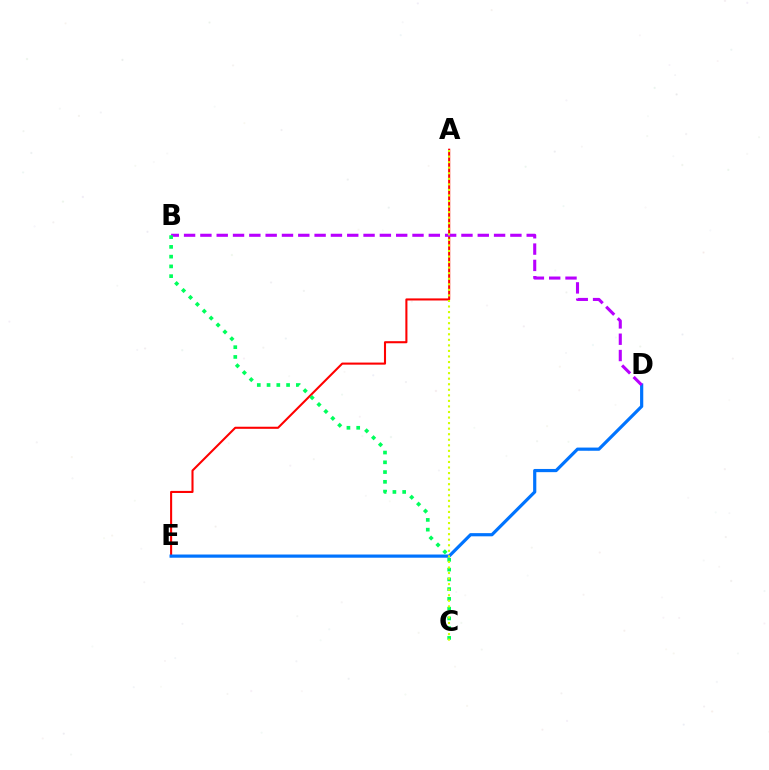{('A', 'E'): [{'color': '#ff0000', 'line_style': 'solid', 'thickness': 1.5}], ('D', 'E'): [{'color': '#0074ff', 'line_style': 'solid', 'thickness': 2.3}], ('B', 'D'): [{'color': '#b900ff', 'line_style': 'dashed', 'thickness': 2.22}], ('B', 'C'): [{'color': '#00ff5c', 'line_style': 'dotted', 'thickness': 2.65}], ('A', 'C'): [{'color': '#d1ff00', 'line_style': 'dotted', 'thickness': 1.51}]}